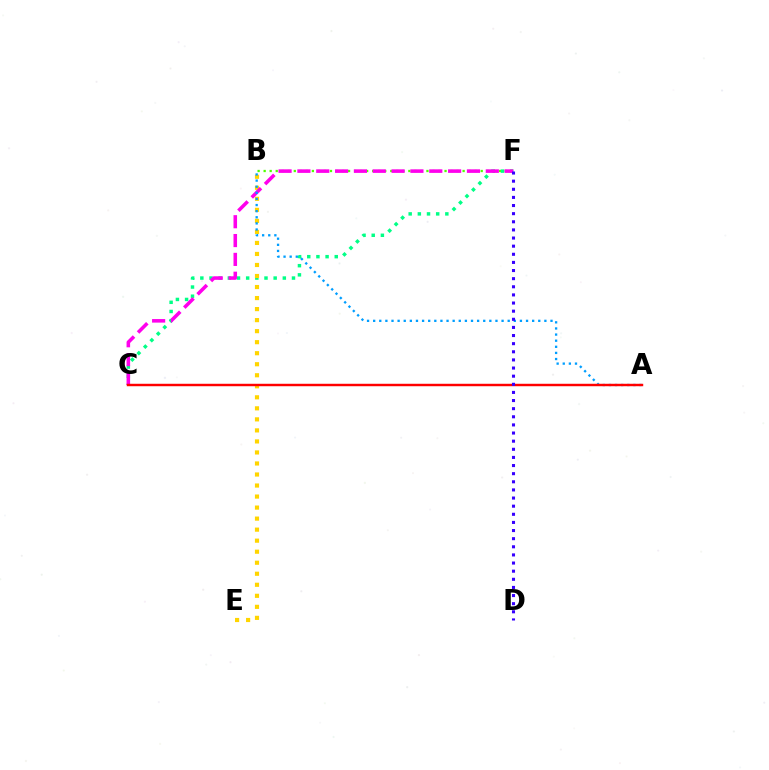{('C', 'F'): [{'color': '#00ff86', 'line_style': 'dotted', 'thickness': 2.49}, {'color': '#ff00ed', 'line_style': 'dashed', 'thickness': 2.56}], ('B', 'E'): [{'color': '#ffd500', 'line_style': 'dotted', 'thickness': 3.0}], ('B', 'F'): [{'color': '#4fff00', 'line_style': 'dotted', 'thickness': 1.64}], ('A', 'B'): [{'color': '#009eff', 'line_style': 'dotted', 'thickness': 1.66}], ('A', 'C'): [{'color': '#ff0000', 'line_style': 'solid', 'thickness': 1.76}], ('D', 'F'): [{'color': '#3700ff', 'line_style': 'dotted', 'thickness': 2.21}]}